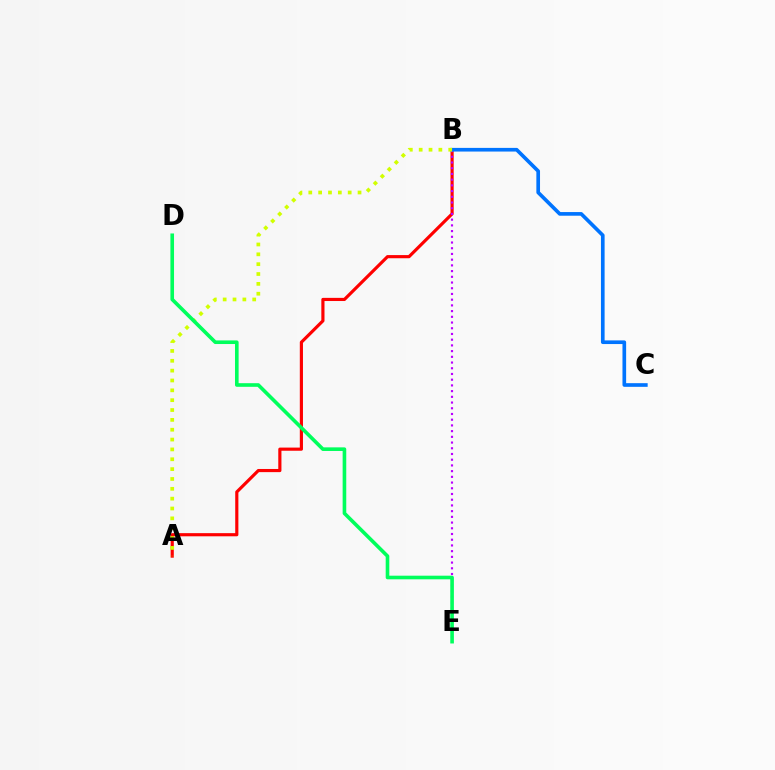{('A', 'B'): [{'color': '#ff0000', 'line_style': 'solid', 'thickness': 2.27}, {'color': '#d1ff00', 'line_style': 'dotted', 'thickness': 2.68}], ('B', 'E'): [{'color': '#b900ff', 'line_style': 'dotted', 'thickness': 1.55}], ('B', 'C'): [{'color': '#0074ff', 'line_style': 'solid', 'thickness': 2.63}], ('D', 'E'): [{'color': '#00ff5c', 'line_style': 'solid', 'thickness': 2.6}]}